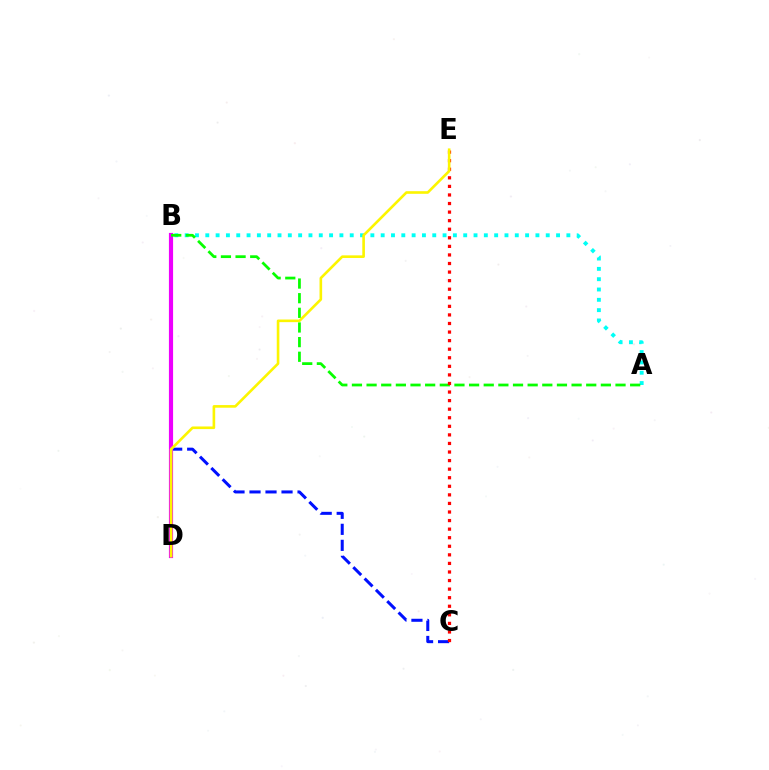{('B', 'C'): [{'color': '#0010ff', 'line_style': 'dashed', 'thickness': 2.17}], ('B', 'D'): [{'color': '#ee00ff', 'line_style': 'solid', 'thickness': 3.0}], ('A', 'B'): [{'color': '#00fff6', 'line_style': 'dotted', 'thickness': 2.8}, {'color': '#08ff00', 'line_style': 'dashed', 'thickness': 1.99}], ('C', 'E'): [{'color': '#ff0000', 'line_style': 'dotted', 'thickness': 2.33}], ('D', 'E'): [{'color': '#fcf500', 'line_style': 'solid', 'thickness': 1.89}]}